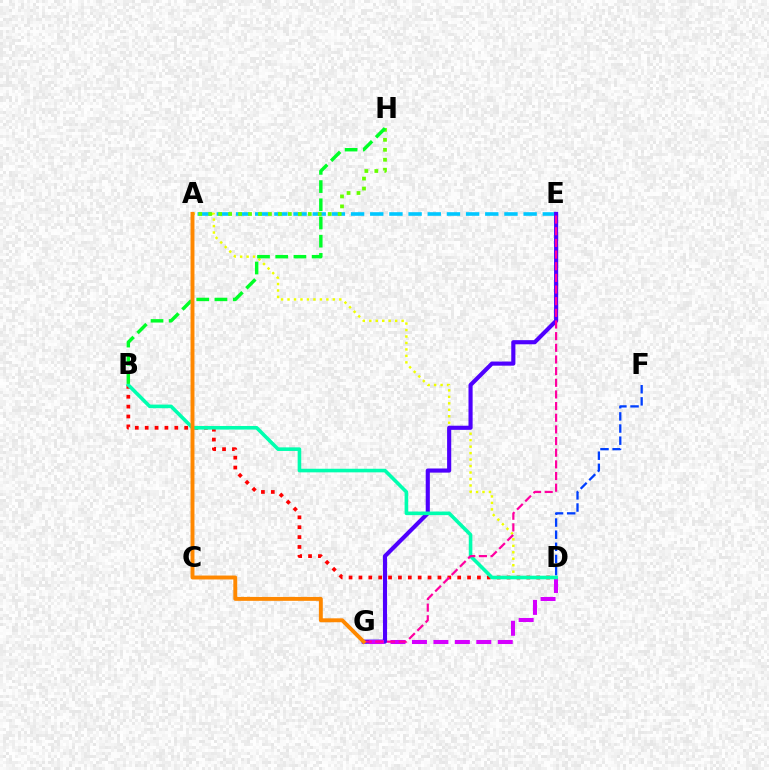{('B', 'D'): [{'color': '#ff0000', 'line_style': 'dotted', 'thickness': 2.68}, {'color': '#00ffaf', 'line_style': 'solid', 'thickness': 2.59}], ('A', 'D'): [{'color': '#eeff00', 'line_style': 'dotted', 'thickness': 1.76}], ('A', 'E'): [{'color': '#00c7ff', 'line_style': 'dashed', 'thickness': 2.6}], ('E', 'G'): [{'color': '#4f00ff', 'line_style': 'solid', 'thickness': 2.97}, {'color': '#ff00a0', 'line_style': 'dashed', 'thickness': 1.58}], ('D', 'G'): [{'color': '#d600ff', 'line_style': 'dashed', 'thickness': 2.91}], ('A', 'H'): [{'color': '#66ff00', 'line_style': 'dotted', 'thickness': 2.71}], ('B', 'H'): [{'color': '#00ff27', 'line_style': 'dashed', 'thickness': 2.47}], ('D', 'F'): [{'color': '#003fff', 'line_style': 'dashed', 'thickness': 1.65}], ('A', 'G'): [{'color': '#ff8800', 'line_style': 'solid', 'thickness': 2.82}]}